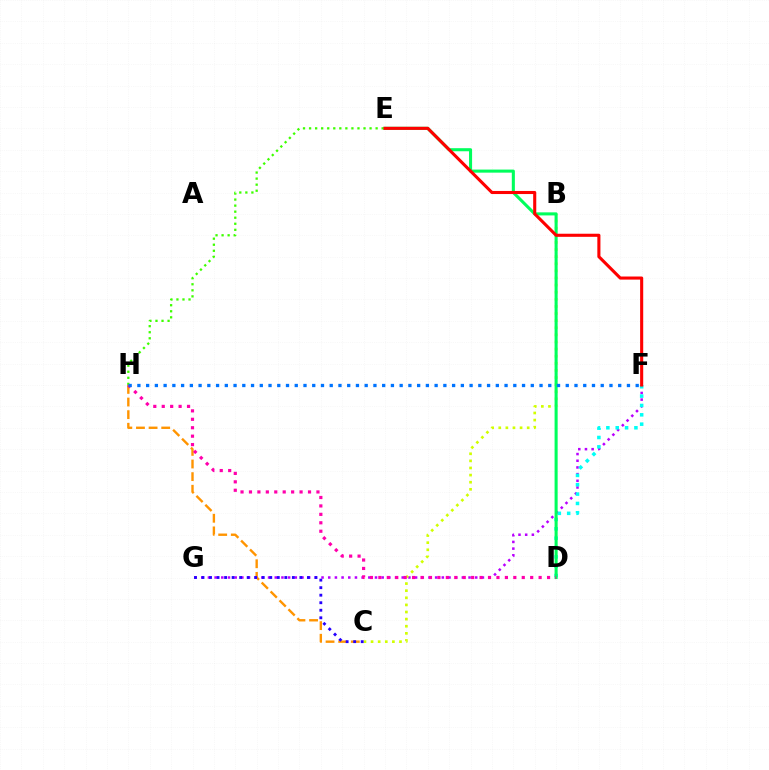{('F', 'G'): [{'color': '#b900ff', 'line_style': 'dotted', 'thickness': 1.82}], ('D', 'F'): [{'color': '#00fff6', 'line_style': 'dotted', 'thickness': 2.54}], ('C', 'H'): [{'color': '#ff9400', 'line_style': 'dashed', 'thickness': 1.71}], ('B', 'C'): [{'color': '#d1ff00', 'line_style': 'dotted', 'thickness': 1.93}], ('D', 'E'): [{'color': '#00ff5c', 'line_style': 'solid', 'thickness': 2.21}], ('E', 'H'): [{'color': '#3dff00', 'line_style': 'dotted', 'thickness': 1.64}], ('E', 'F'): [{'color': '#ff0000', 'line_style': 'solid', 'thickness': 2.22}], ('D', 'H'): [{'color': '#ff00ac', 'line_style': 'dotted', 'thickness': 2.29}], ('C', 'G'): [{'color': '#2500ff', 'line_style': 'dotted', 'thickness': 2.05}], ('F', 'H'): [{'color': '#0074ff', 'line_style': 'dotted', 'thickness': 2.38}]}